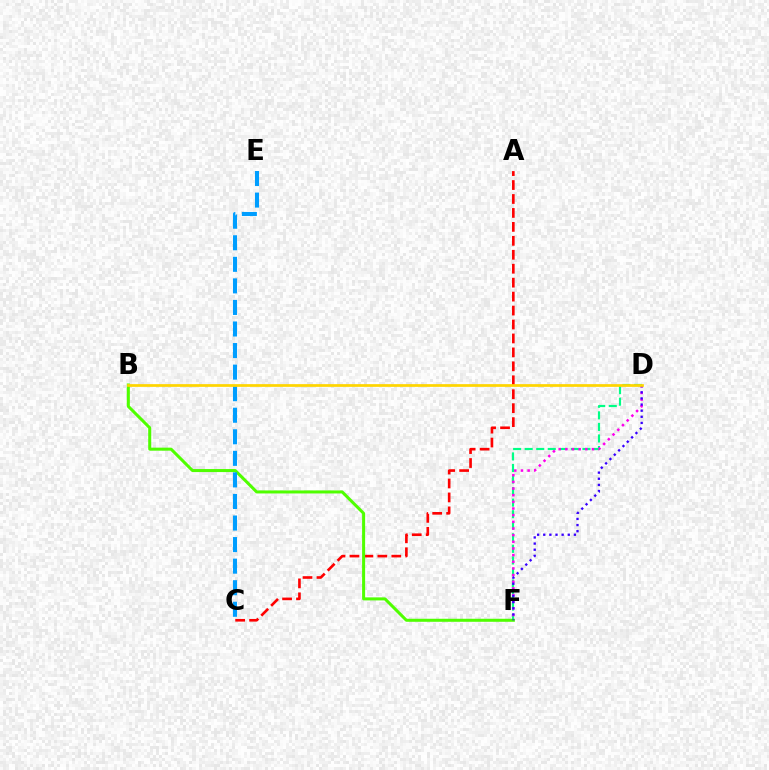{('D', 'F'): [{'color': '#00ff86', 'line_style': 'dashed', 'thickness': 1.57}, {'color': '#ff00ed', 'line_style': 'dotted', 'thickness': 1.81}, {'color': '#3700ff', 'line_style': 'dotted', 'thickness': 1.67}], ('A', 'C'): [{'color': '#ff0000', 'line_style': 'dashed', 'thickness': 1.89}], ('B', 'F'): [{'color': '#4fff00', 'line_style': 'solid', 'thickness': 2.18}], ('C', 'E'): [{'color': '#009eff', 'line_style': 'dashed', 'thickness': 2.93}], ('B', 'D'): [{'color': '#ffd500', 'line_style': 'solid', 'thickness': 1.96}]}